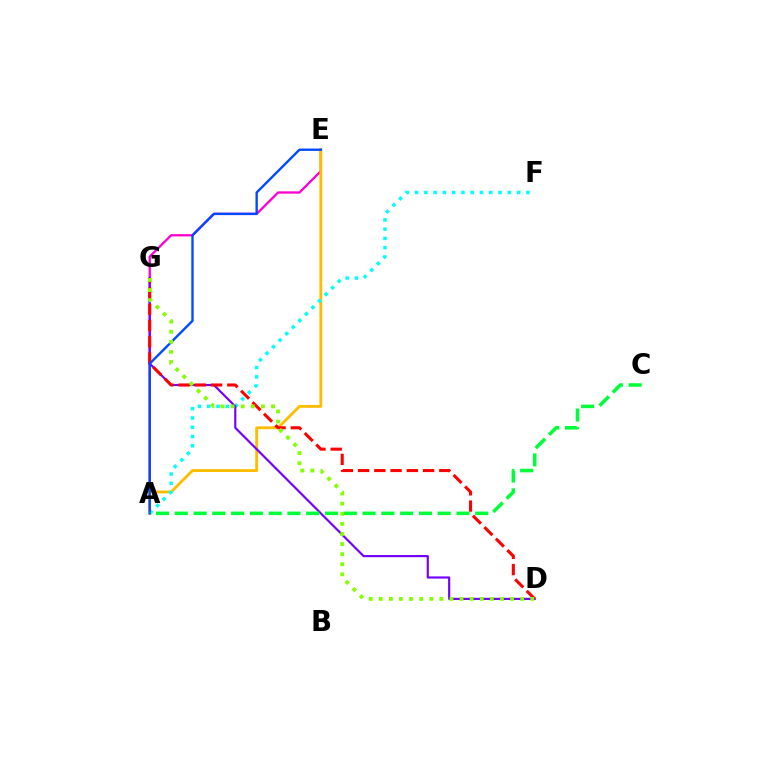{('A', 'E'): [{'color': '#ff00cf', 'line_style': 'solid', 'thickness': 1.66}, {'color': '#ffbd00', 'line_style': 'solid', 'thickness': 2.06}, {'color': '#004bff', 'line_style': 'solid', 'thickness': 1.71}], ('A', 'F'): [{'color': '#00fff6', 'line_style': 'dotted', 'thickness': 2.52}], ('D', 'G'): [{'color': '#7200ff', 'line_style': 'solid', 'thickness': 1.55}, {'color': '#ff0000', 'line_style': 'dashed', 'thickness': 2.21}, {'color': '#84ff00', 'line_style': 'dotted', 'thickness': 2.74}], ('A', 'C'): [{'color': '#00ff39', 'line_style': 'dashed', 'thickness': 2.55}]}